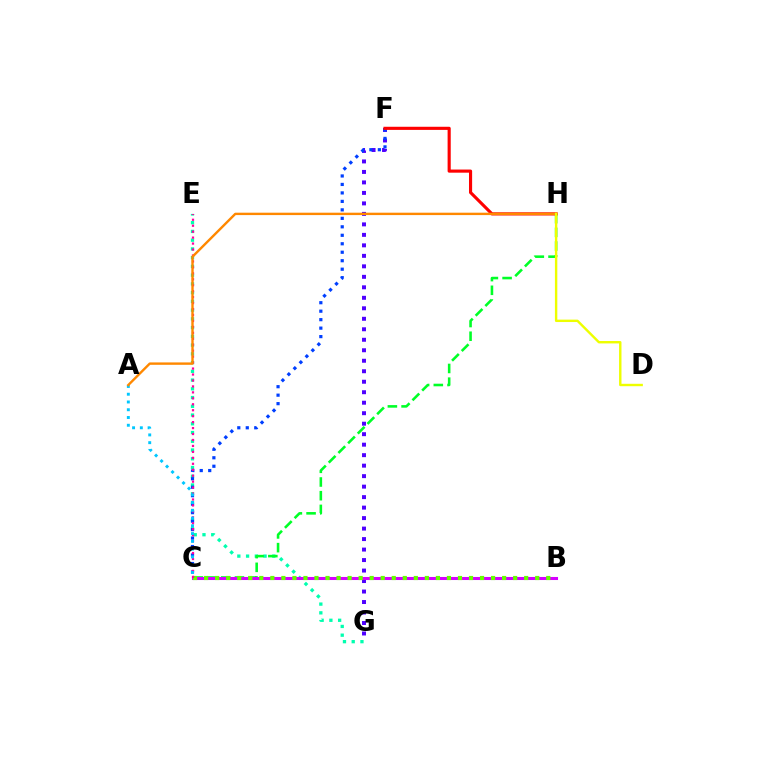{('E', 'G'): [{'color': '#00ffaf', 'line_style': 'dotted', 'thickness': 2.38}], ('F', 'G'): [{'color': '#4f00ff', 'line_style': 'dotted', 'thickness': 2.85}], ('C', 'H'): [{'color': '#00ff27', 'line_style': 'dashed', 'thickness': 1.86}], ('B', 'C'): [{'color': '#d600ff', 'line_style': 'solid', 'thickness': 2.2}, {'color': '#66ff00', 'line_style': 'dotted', 'thickness': 3.0}], ('C', 'F'): [{'color': '#003fff', 'line_style': 'dotted', 'thickness': 2.3}], ('F', 'H'): [{'color': '#ff0000', 'line_style': 'solid', 'thickness': 2.25}], ('C', 'E'): [{'color': '#ff00a0', 'line_style': 'dotted', 'thickness': 1.62}], ('A', 'C'): [{'color': '#00c7ff', 'line_style': 'dotted', 'thickness': 2.11}], ('A', 'H'): [{'color': '#ff8800', 'line_style': 'solid', 'thickness': 1.72}], ('D', 'H'): [{'color': '#eeff00', 'line_style': 'solid', 'thickness': 1.73}]}